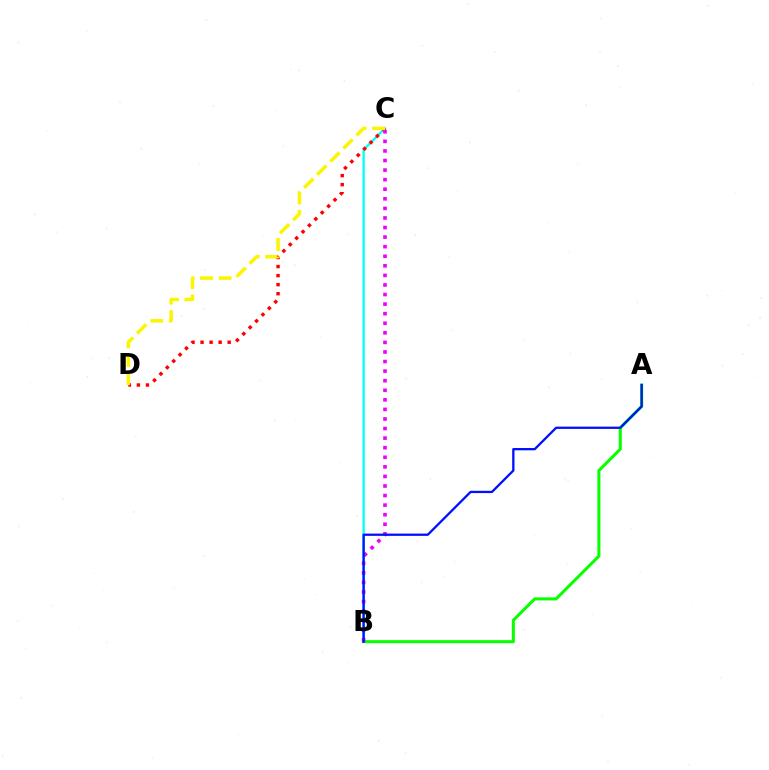{('B', 'C'): [{'color': '#00fff6', 'line_style': 'solid', 'thickness': 1.64}, {'color': '#ee00ff', 'line_style': 'dotted', 'thickness': 2.6}], ('C', 'D'): [{'color': '#ff0000', 'line_style': 'dotted', 'thickness': 2.46}, {'color': '#fcf500', 'line_style': 'dashed', 'thickness': 2.51}], ('A', 'B'): [{'color': '#08ff00', 'line_style': 'solid', 'thickness': 2.19}, {'color': '#0010ff', 'line_style': 'solid', 'thickness': 1.65}]}